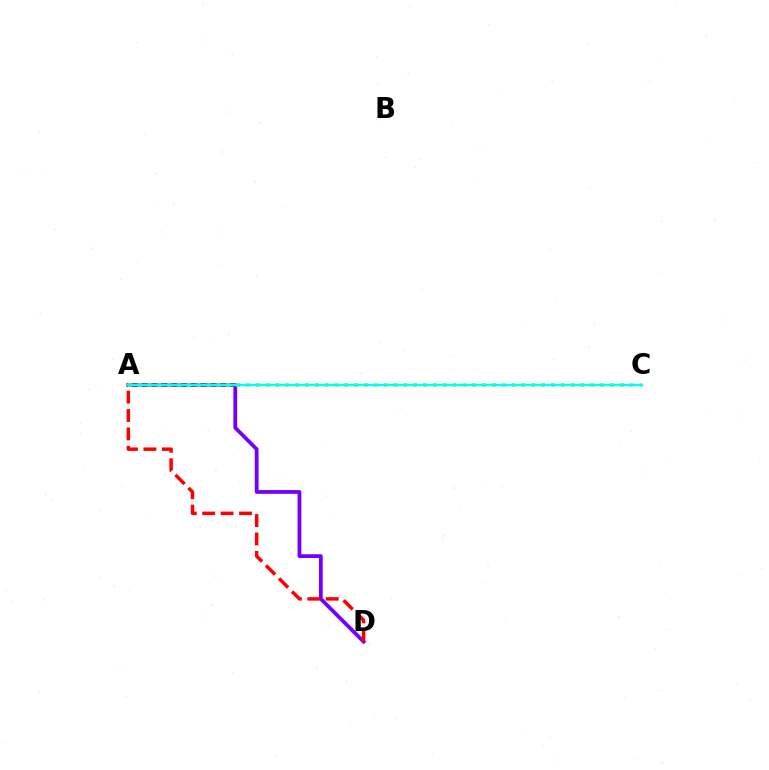{('A', 'D'): [{'color': '#7200ff', 'line_style': 'solid', 'thickness': 2.72}, {'color': '#ff0000', 'line_style': 'dashed', 'thickness': 2.5}], ('A', 'C'): [{'color': '#84ff00', 'line_style': 'dotted', 'thickness': 2.67}, {'color': '#00fff6', 'line_style': 'solid', 'thickness': 1.74}]}